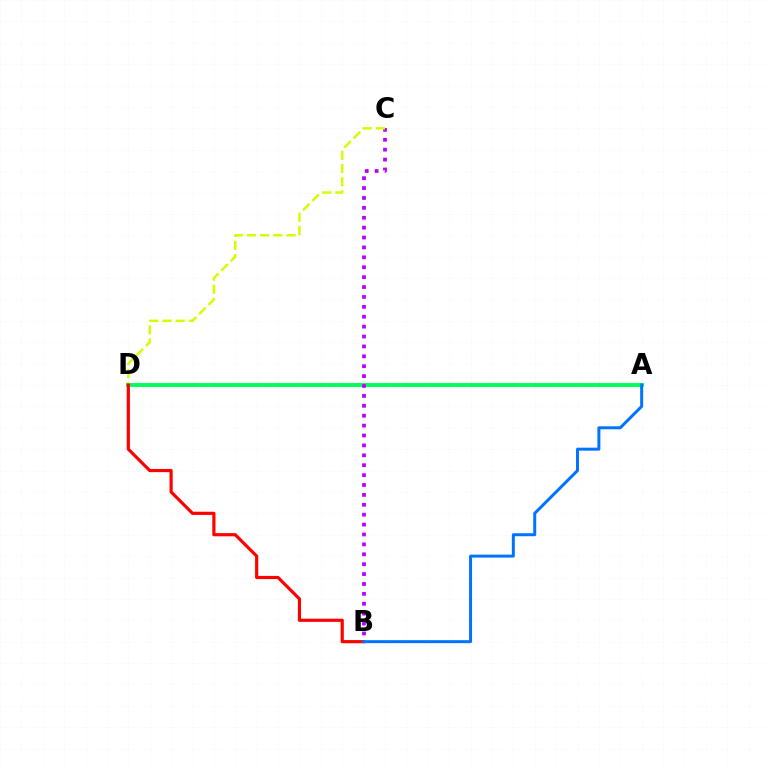{('A', 'D'): [{'color': '#00ff5c', 'line_style': 'solid', 'thickness': 2.81}], ('B', 'C'): [{'color': '#b900ff', 'line_style': 'dotted', 'thickness': 2.69}], ('C', 'D'): [{'color': '#d1ff00', 'line_style': 'dashed', 'thickness': 1.79}], ('B', 'D'): [{'color': '#ff0000', 'line_style': 'solid', 'thickness': 2.29}], ('A', 'B'): [{'color': '#0074ff', 'line_style': 'solid', 'thickness': 2.15}]}